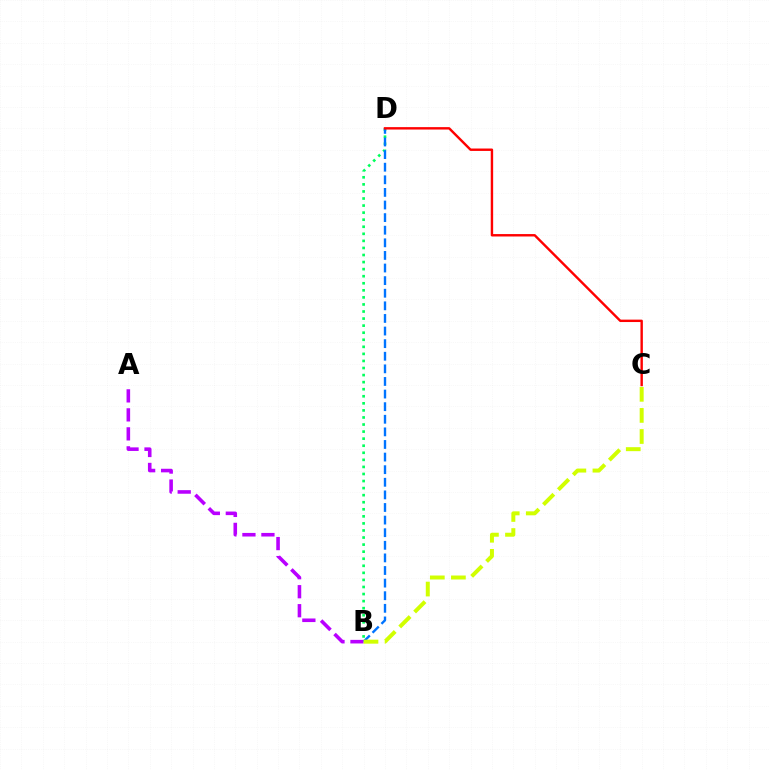{('B', 'D'): [{'color': '#00ff5c', 'line_style': 'dotted', 'thickness': 1.92}, {'color': '#0074ff', 'line_style': 'dashed', 'thickness': 1.71}], ('A', 'B'): [{'color': '#b900ff', 'line_style': 'dashed', 'thickness': 2.58}], ('B', 'C'): [{'color': '#d1ff00', 'line_style': 'dashed', 'thickness': 2.86}], ('C', 'D'): [{'color': '#ff0000', 'line_style': 'solid', 'thickness': 1.74}]}